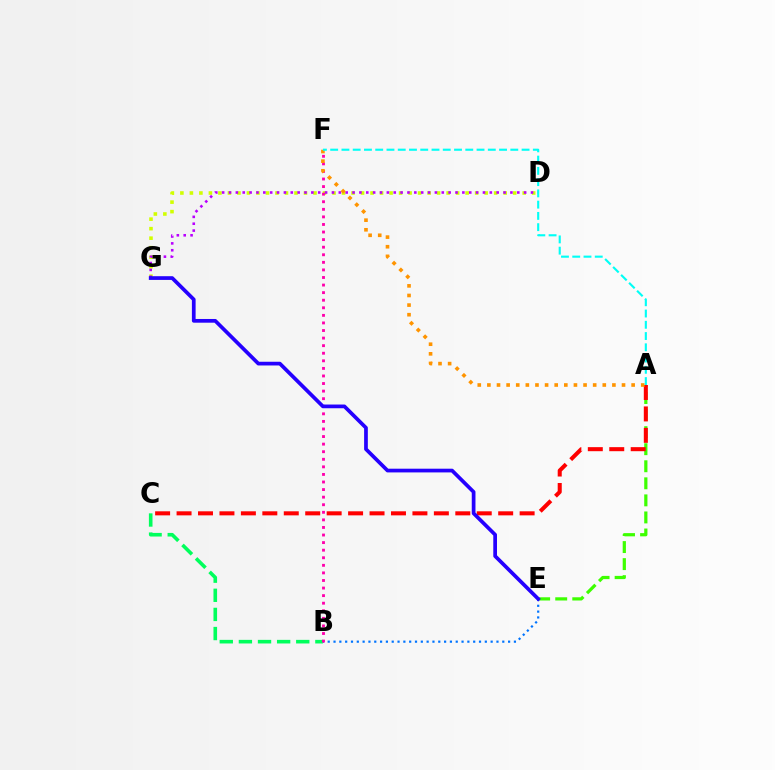{('B', 'C'): [{'color': '#00ff5c', 'line_style': 'dashed', 'thickness': 2.6}], ('D', 'G'): [{'color': '#d1ff00', 'line_style': 'dotted', 'thickness': 2.58}, {'color': '#b900ff', 'line_style': 'dotted', 'thickness': 1.86}], ('A', 'E'): [{'color': '#3dff00', 'line_style': 'dashed', 'thickness': 2.32}], ('B', 'E'): [{'color': '#0074ff', 'line_style': 'dotted', 'thickness': 1.58}], ('B', 'F'): [{'color': '#ff00ac', 'line_style': 'dotted', 'thickness': 2.06}], ('A', 'C'): [{'color': '#ff0000', 'line_style': 'dashed', 'thickness': 2.91}], ('E', 'G'): [{'color': '#2500ff', 'line_style': 'solid', 'thickness': 2.67}], ('A', 'F'): [{'color': '#ff9400', 'line_style': 'dotted', 'thickness': 2.61}, {'color': '#00fff6', 'line_style': 'dashed', 'thickness': 1.53}]}